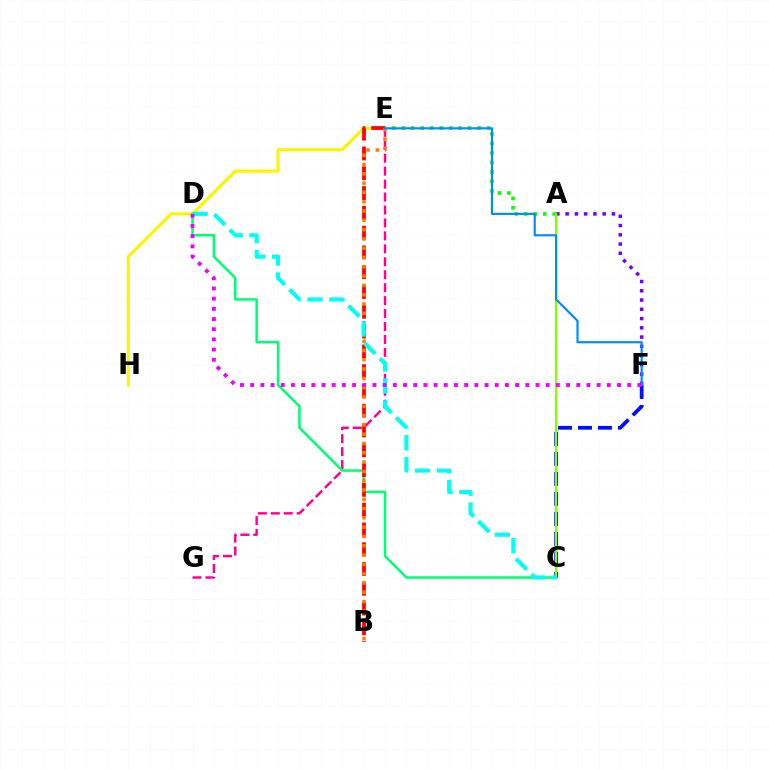{('A', 'F'): [{'color': '#7200ff', 'line_style': 'dotted', 'thickness': 2.52}], ('E', 'H'): [{'color': '#fcf500', 'line_style': 'solid', 'thickness': 2.28}], ('A', 'E'): [{'color': '#08ff00', 'line_style': 'dotted', 'thickness': 2.58}], ('E', 'G'): [{'color': '#ff0094', 'line_style': 'dashed', 'thickness': 1.76}], ('C', 'F'): [{'color': '#0010ff', 'line_style': 'dashed', 'thickness': 2.71}], ('A', 'C'): [{'color': '#84ff00', 'line_style': 'solid', 'thickness': 1.6}], ('C', 'D'): [{'color': '#00ff74', 'line_style': 'solid', 'thickness': 1.81}, {'color': '#00fff6', 'line_style': 'dashed', 'thickness': 2.98}], ('B', 'E'): [{'color': '#ff0000', 'line_style': 'dashed', 'thickness': 2.69}, {'color': '#ff7c00', 'line_style': 'dotted', 'thickness': 2.53}], ('E', 'F'): [{'color': '#008cff', 'line_style': 'solid', 'thickness': 1.57}], ('D', 'F'): [{'color': '#ee00ff', 'line_style': 'dotted', 'thickness': 2.77}]}